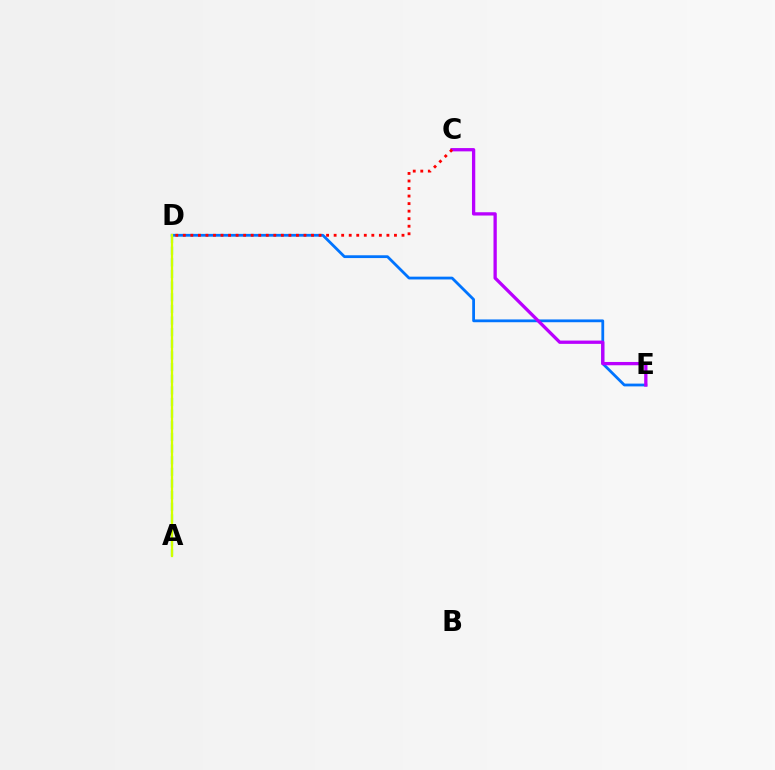{('D', 'E'): [{'color': '#0074ff', 'line_style': 'solid', 'thickness': 2.01}], ('A', 'D'): [{'color': '#00ff5c', 'line_style': 'dashed', 'thickness': 1.58}, {'color': '#d1ff00', 'line_style': 'solid', 'thickness': 1.62}], ('C', 'E'): [{'color': '#b900ff', 'line_style': 'solid', 'thickness': 2.37}], ('C', 'D'): [{'color': '#ff0000', 'line_style': 'dotted', 'thickness': 2.05}]}